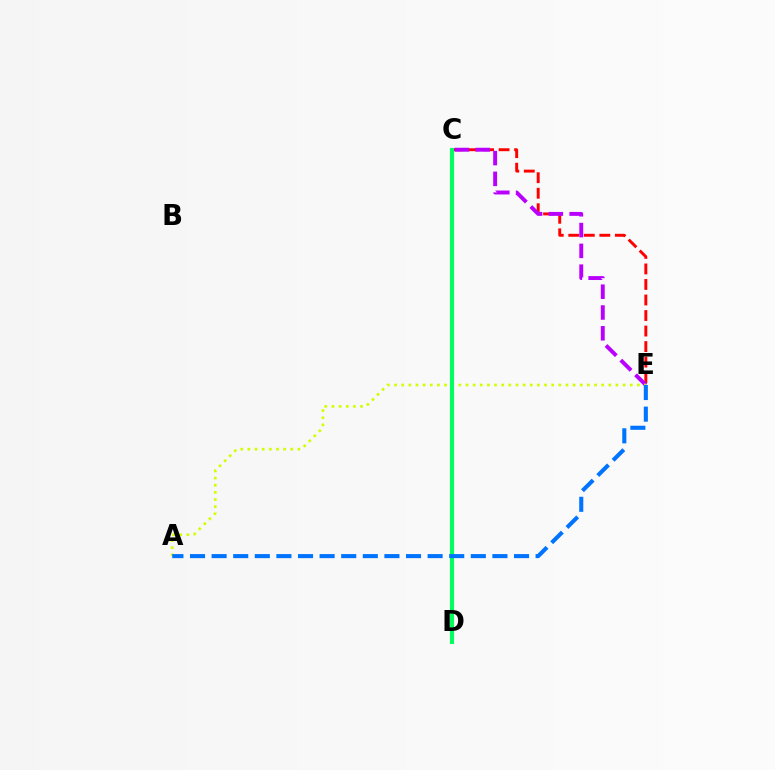{('C', 'E'): [{'color': '#ff0000', 'line_style': 'dashed', 'thickness': 2.11}, {'color': '#b900ff', 'line_style': 'dashed', 'thickness': 2.82}], ('A', 'E'): [{'color': '#d1ff00', 'line_style': 'dotted', 'thickness': 1.94}, {'color': '#0074ff', 'line_style': 'dashed', 'thickness': 2.93}], ('C', 'D'): [{'color': '#00ff5c', 'line_style': 'solid', 'thickness': 2.94}]}